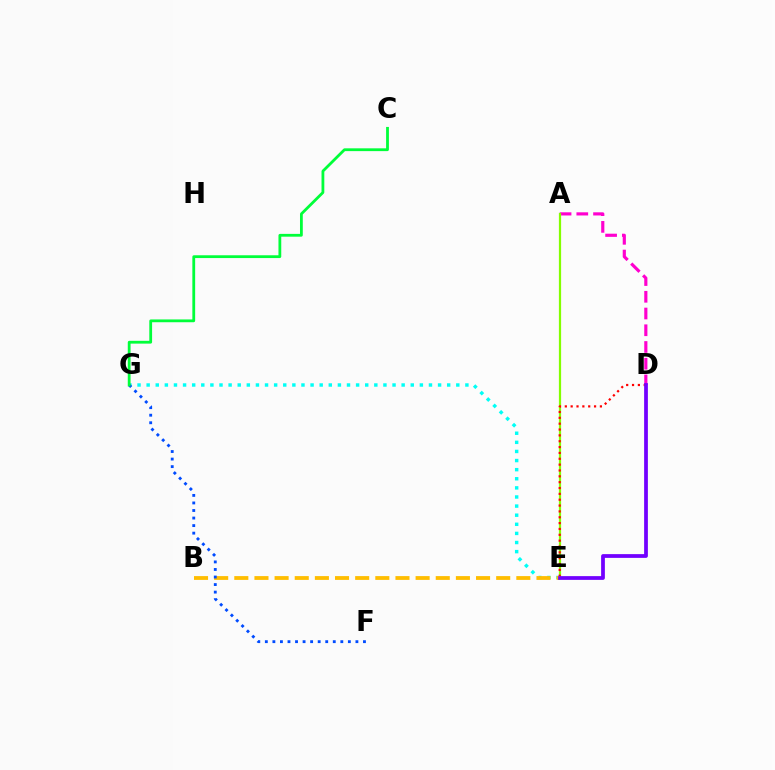{('A', 'D'): [{'color': '#ff00cf', 'line_style': 'dashed', 'thickness': 2.27}], ('E', 'G'): [{'color': '#00fff6', 'line_style': 'dotted', 'thickness': 2.47}], ('A', 'E'): [{'color': '#84ff00', 'line_style': 'solid', 'thickness': 1.6}], ('D', 'E'): [{'color': '#ff0000', 'line_style': 'dotted', 'thickness': 1.59}, {'color': '#7200ff', 'line_style': 'solid', 'thickness': 2.7}], ('B', 'E'): [{'color': '#ffbd00', 'line_style': 'dashed', 'thickness': 2.74}], ('F', 'G'): [{'color': '#004bff', 'line_style': 'dotted', 'thickness': 2.05}], ('C', 'G'): [{'color': '#00ff39', 'line_style': 'solid', 'thickness': 2.01}]}